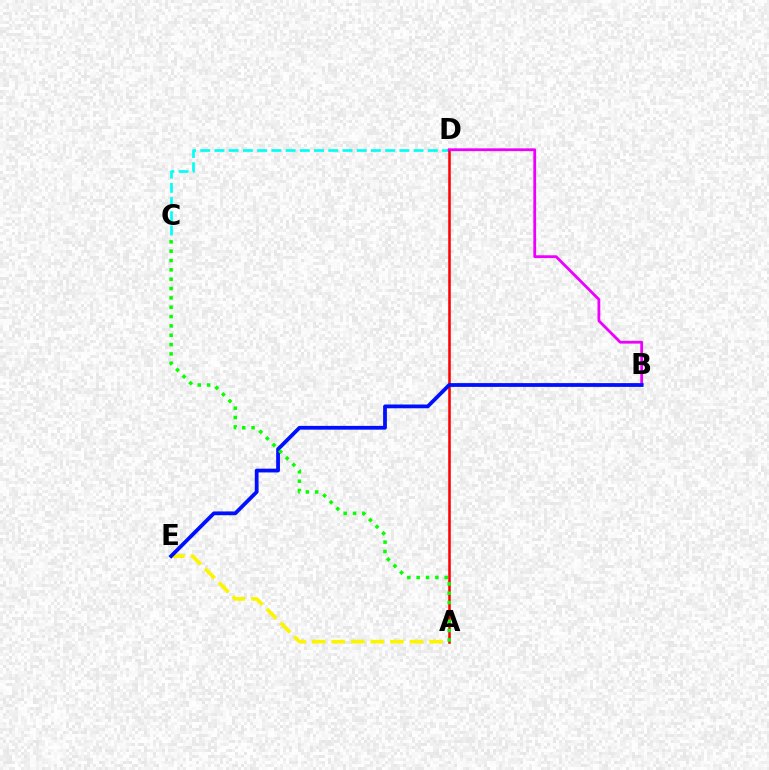{('C', 'D'): [{'color': '#00fff6', 'line_style': 'dashed', 'thickness': 1.93}], ('A', 'E'): [{'color': '#fcf500', 'line_style': 'dashed', 'thickness': 2.66}], ('A', 'D'): [{'color': '#ff0000', 'line_style': 'solid', 'thickness': 1.84}], ('B', 'D'): [{'color': '#ee00ff', 'line_style': 'solid', 'thickness': 2.01}], ('B', 'E'): [{'color': '#0010ff', 'line_style': 'solid', 'thickness': 2.72}], ('A', 'C'): [{'color': '#08ff00', 'line_style': 'dotted', 'thickness': 2.54}]}